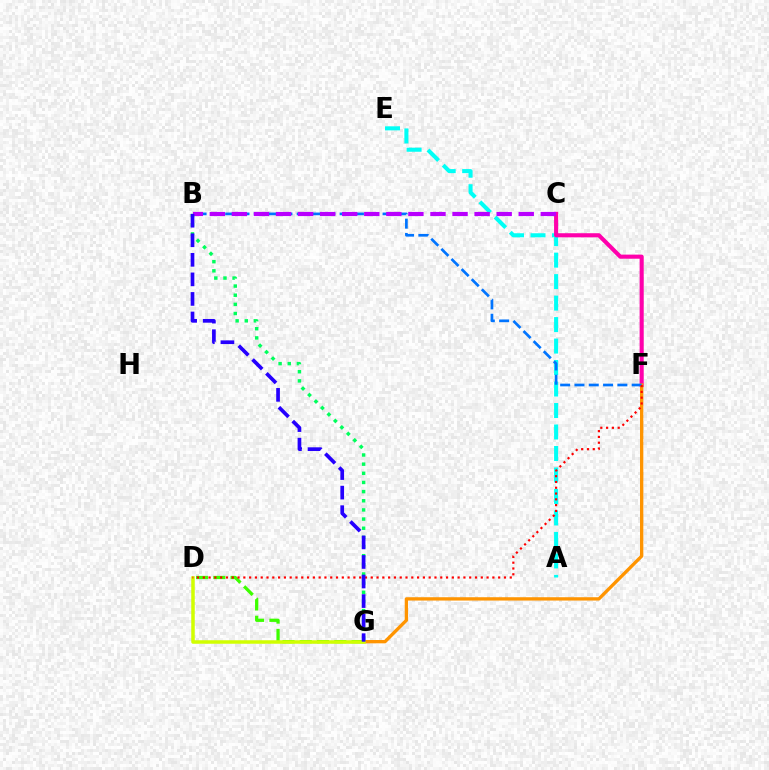{('D', 'G'): [{'color': '#3dff00', 'line_style': 'dashed', 'thickness': 2.35}, {'color': '#d1ff00', 'line_style': 'solid', 'thickness': 2.53}], ('A', 'E'): [{'color': '#00fff6', 'line_style': 'dashed', 'thickness': 2.92}], ('C', 'F'): [{'color': '#ff00ac', 'line_style': 'solid', 'thickness': 2.95}], ('F', 'G'): [{'color': '#ff9400', 'line_style': 'solid', 'thickness': 2.39}], ('B', 'F'): [{'color': '#0074ff', 'line_style': 'dashed', 'thickness': 1.94}], ('D', 'F'): [{'color': '#ff0000', 'line_style': 'dotted', 'thickness': 1.57}], ('B', 'G'): [{'color': '#00ff5c', 'line_style': 'dotted', 'thickness': 2.49}, {'color': '#2500ff', 'line_style': 'dashed', 'thickness': 2.66}], ('B', 'C'): [{'color': '#b900ff', 'line_style': 'dashed', 'thickness': 3.0}]}